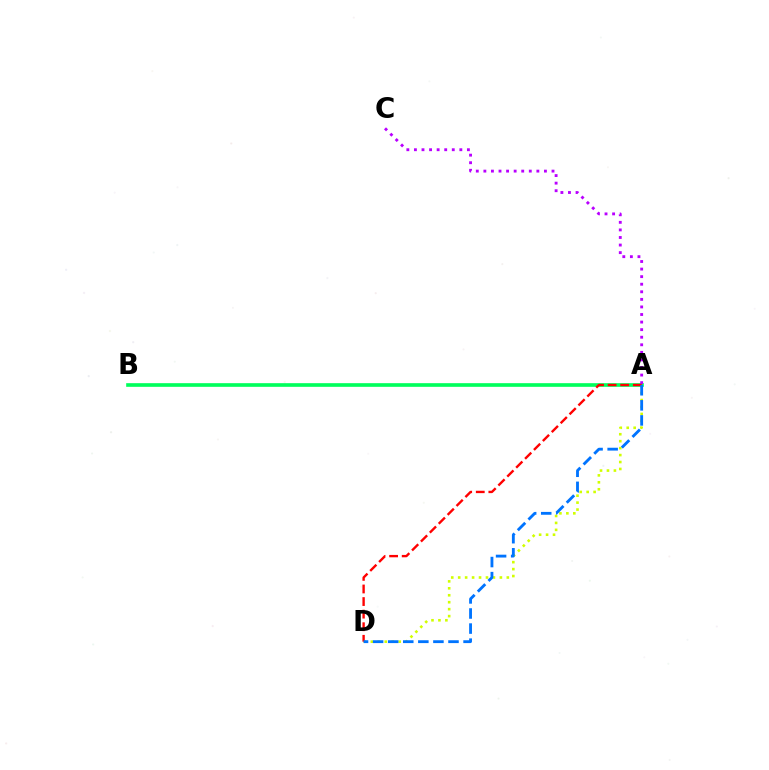{('A', 'D'): [{'color': '#d1ff00', 'line_style': 'dotted', 'thickness': 1.89}, {'color': '#ff0000', 'line_style': 'dashed', 'thickness': 1.71}, {'color': '#0074ff', 'line_style': 'dashed', 'thickness': 2.05}], ('A', 'B'): [{'color': '#00ff5c', 'line_style': 'solid', 'thickness': 2.63}], ('A', 'C'): [{'color': '#b900ff', 'line_style': 'dotted', 'thickness': 2.06}]}